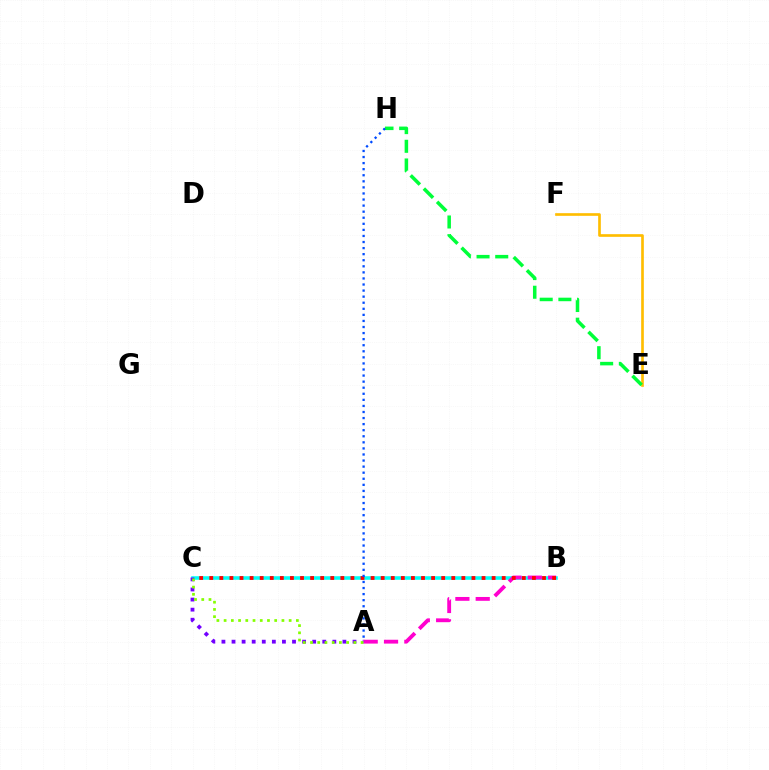{('B', 'C'): [{'color': '#00fff6', 'line_style': 'solid', 'thickness': 2.56}, {'color': '#ff0000', 'line_style': 'dotted', 'thickness': 2.74}], ('A', 'C'): [{'color': '#7200ff', 'line_style': 'dotted', 'thickness': 2.74}, {'color': '#84ff00', 'line_style': 'dotted', 'thickness': 1.96}], ('A', 'B'): [{'color': '#ff00cf', 'line_style': 'dashed', 'thickness': 2.76}], ('E', 'F'): [{'color': '#ffbd00', 'line_style': 'solid', 'thickness': 1.92}], ('E', 'H'): [{'color': '#00ff39', 'line_style': 'dashed', 'thickness': 2.54}], ('A', 'H'): [{'color': '#004bff', 'line_style': 'dotted', 'thickness': 1.65}]}